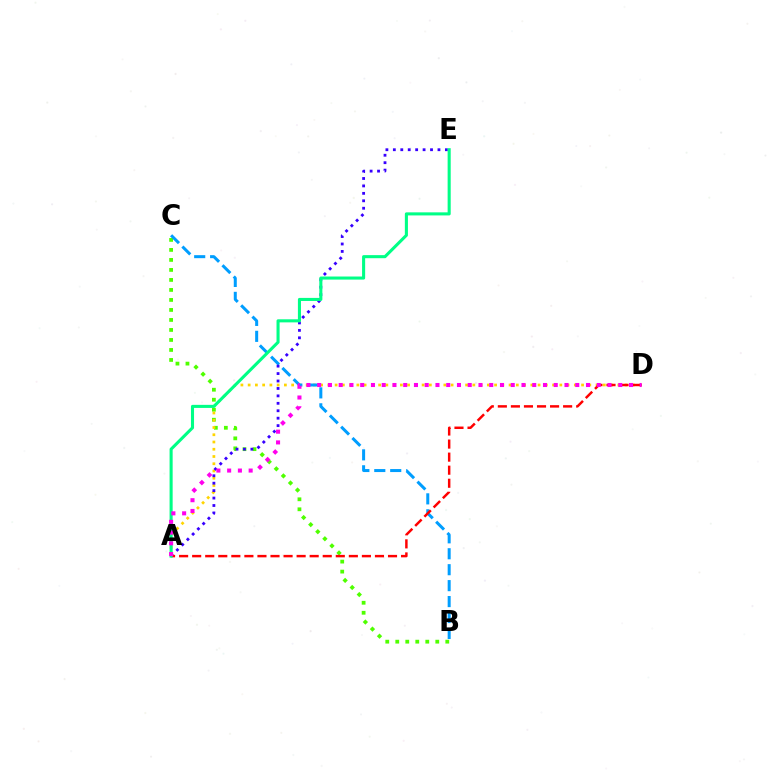{('B', 'C'): [{'color': '#4fff00', 'line_style': 'dotted', 'thickness': 2.72}, {'color': '#009eff', 'line_style': 'dashed', 'thickness': 2.17}], ('A', 'D'): [{'color': '#ffd500', 'line_style': 'dotted', 'thickness': 1.97}, {'color': '#ff0000', 'line_style': 'dashed', 'thickness': 1.77}, {'color': '#ff00ed', 'line_style': 'dotted', 'thickness': 2.92}], ('A', 'E'): [{'color': '#3700ff', 'line_style': 'dotted', 'thickness': 2.02}, {'color': '#00ff86', 'line_style': 'solid', 'thickness': 2.21}]}